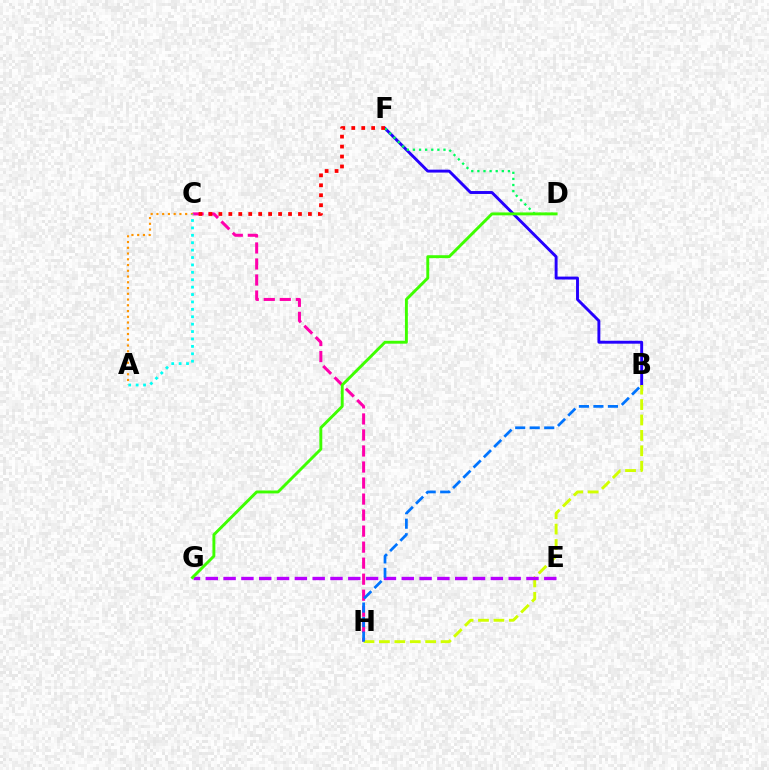{('B', 'F'): [{'color': '#2500ff', 'line_style': 'solid', 'thickness': 2.1}], ('C', 'H'): [{'color': '#ff00ac', 'line_style': 'dashed', 'thickness': 2.18}], ('B', 'H'): [{'color': '#d1ff00', 'line_style': 'dashed', 'thickness': 2.09}, {'color': '#0074ff', 'line_style': 'dashed', 'thickness': 1.97}], ('D', 'F'): [{'color': '#00ff5c', 'line_style': 'dotted', 'thickness': 1.66}], ('E', 'G'): [{'color': '#b900ff', 'line_style': 'dashed', 'thickness': 2.42}], ('D', 'G'): [{'color': '#3dff00', 'line_style': 'solid', 'thickness': 2.09}], ('C', 'F'): [{'color': '#ff0000', 'line_style': 'dotted', 'thickness': 2.7}], ('A', 'C'): [{'color': '#ff9400', 'line_style': 'dotted', 'thickness': 1.56}, {'color': '#00fff6', 'line_style': 'dotted', 'thickness': 2.01}]}